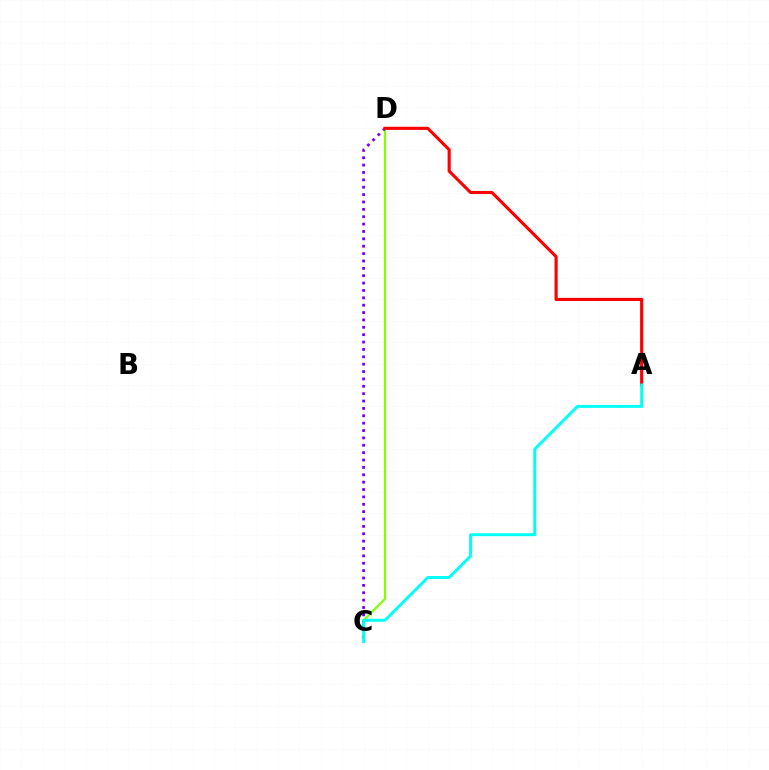{('C', 'D'): [{'color': '#84ff00', 'line_style': 'solid', 'thickness': 1.61}, {'color': '#7200ff', 'line_style': 'dotted', 'thickness': 2.0}], ('A', 'D'): [{'color': '#ff0000', 'line_style': 'solid', 'thickness': 2.24}], ('A', 'C'): [{'color': '#00fff6', 'line_style': 'solid', 'thickness': 2.11}]}